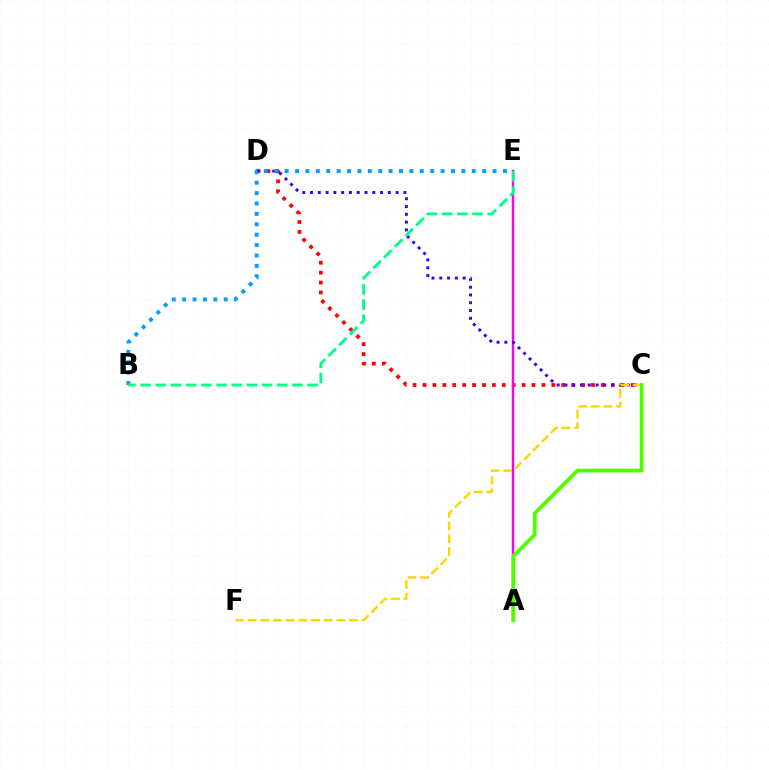{('C', 'D'): [{'color': '#ff0000', 'line_style': 'dotted', 'thickness': 2.69}, {'color': '#3700ff', 'line_style': 'dotted', 'thickness': 2.11}], ('A', 'E'): [{'color': '#ff00ed', 'line_style': 'solid', 'thickness': 1.75}], ('C', 'F'): [{'color': '#ffd500', 'line_style': 'dashed', 'thickness': 1.72}], ('B', 'E'): [{'color': '#009eff', 'line_style': 'dotted', 'thickness': 2.82}, {'color': '#00ff86', 'line_style': 'dashed', 'thickness': 2.06}], ('A', 'C'): [{'color': '#4fff00', 'line_style': 'solid', 'thickness': 2.75}]}